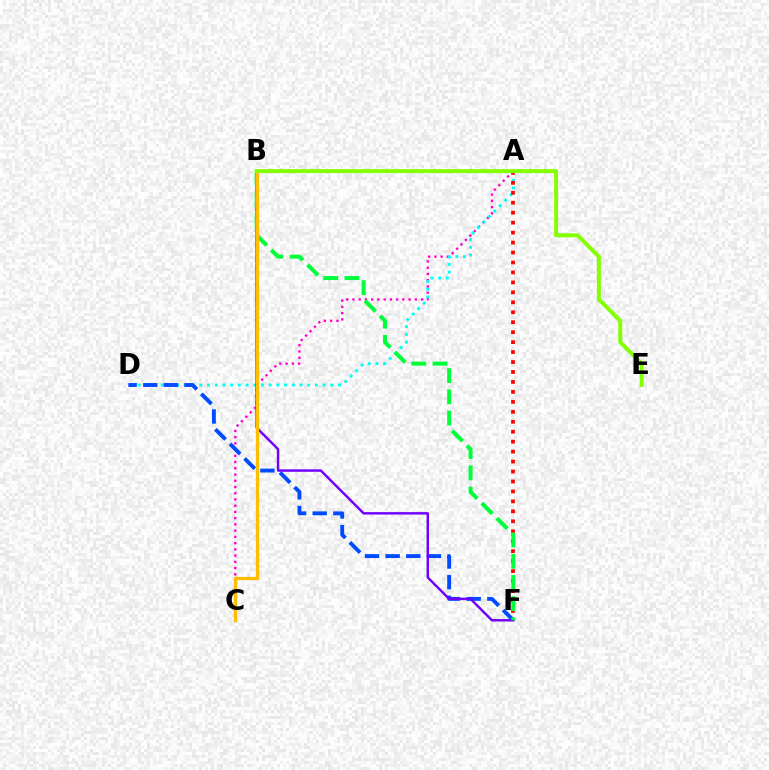{('A', 'C'): [{'color': '#ff00cf', 'line_style': 'dotted', 'thickness': 1.69}], ('A', 'D'): [{'color': '#00fff6', 'line_style': 'dotted', 'thickness': 2.09}], ('A', 'F'): [{'color': '#ff0000', 'line_style': 'dotted', 'thickness': 2.7}], ('D', 'F'): [{'color': '#004bff', 'line_style': 'dashed', 'thickness': 2.8}], ('B', 'F'): [{'color': '#7200ff', 'line_style': 'solid', 'thickness': 1.76}, {'color': '#00ff39', 'line_style': 'dashed', 'thickness': 2.88}], ('B', 'C'): [{'color': '#ffbd00', 'line_style': 'solid', 'thickness': 2.36}], ('B', 'E'): [{'color': '#84ff00', 'line_style': 'solid', 'thickness': 2.85}]}